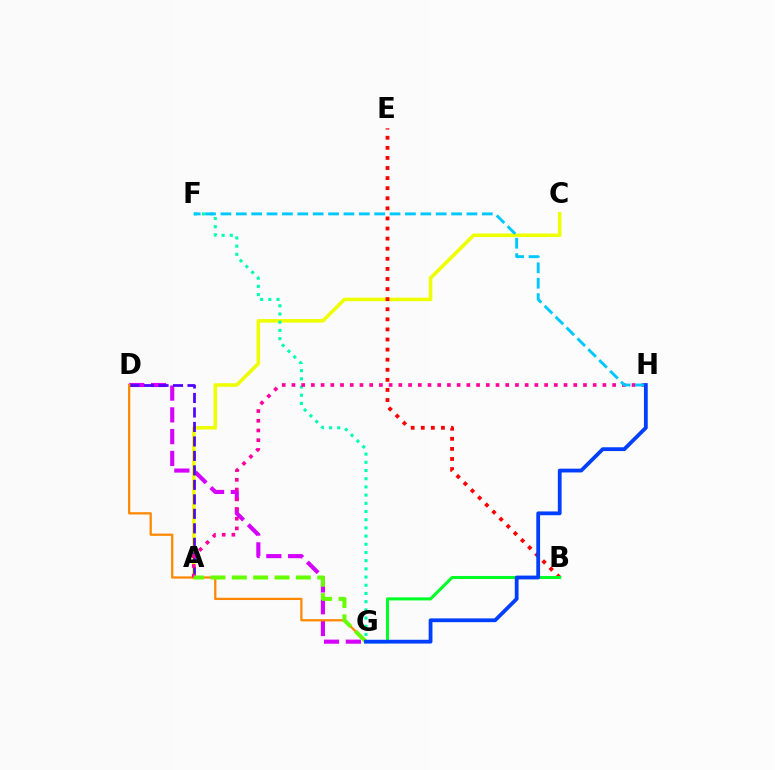{('D', 'G'): [{'color': '#d600ff', 'line_style': 'dashed', 'thickness': 2.96}, {'color': '#ff8800', 'line_style': 'solid', 'thickness': 1.63}], ('A', 'C'): [{'color': '#eeff00', 'line_style': 'solid', 'thickness': 2.56}], ('A', 'D'): [{'color': '#4f00ff', 'line_style': 'dashed', 'thickness': 1.97}], ('B', 'E'): [{'color': '#ff0000', 'line_style': 'dotted', 'thickness': 2.74}], ('F', 'G'): [{'color': '#00ffaf', 'line_style': 'dotted', 'thickness': 2.23}], ('B', 'G'): [{'color': '#00ff27', 'line_style': 'solid', 'thickness': 2.2}], ('A', 'H'): [{'color': '#ff00a0', 'line_style': 'dotted', 'thickness': 2.64}], ('F', 'H'): [{'color': '#00c7ff', 'line_style': 'dashed', 'thickness': 2.09}], ('A', 'G'): [{'color': '#66ff00', 'line_style': 'dashed', 'thickness': 2.9}], ('G', 'H'): [{'color': '#003fff', 'line_style': 'solid', 'thickness': 2.73}]}